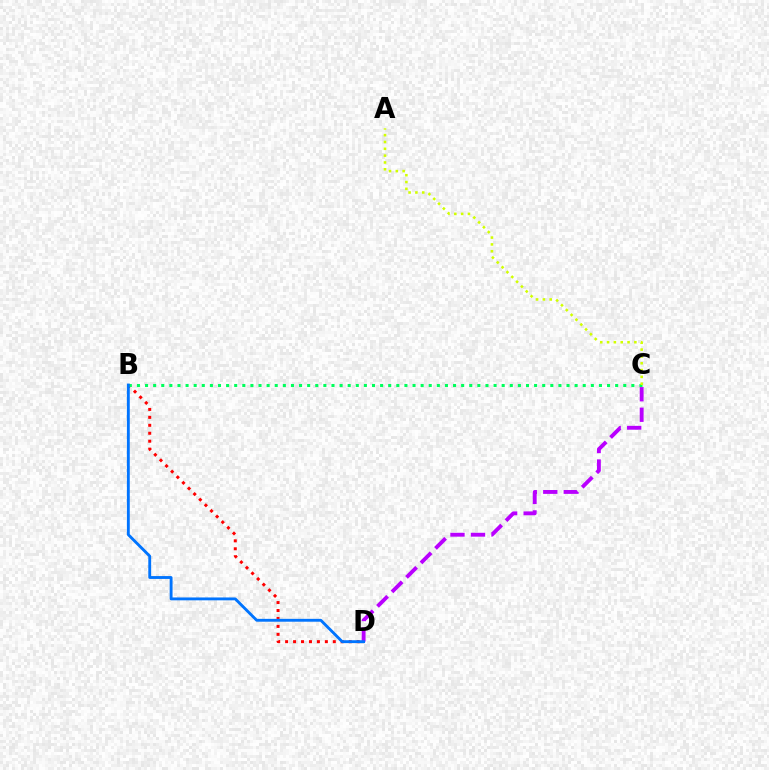{('B', 'D'): [{'color': '#ff0000', 'line_style': 'dotted', 'thickness': 2.16}, {'color': '#0074ff', 'line_style': 'solid', 'thickness': 2.06}], ('B', 'C'): [{'color': '#00ff5c', 'line_style': 'dotted', 'thickness': 2.2}], ('C', 'D'): [{'color': '#b900ff', 'line_style': 'dashed', 'thickness': 2.79}], ('A', 'C'): [{'color': '#d1ff00', 'line_style': 'dotted', 'thickness': 1.85}]}